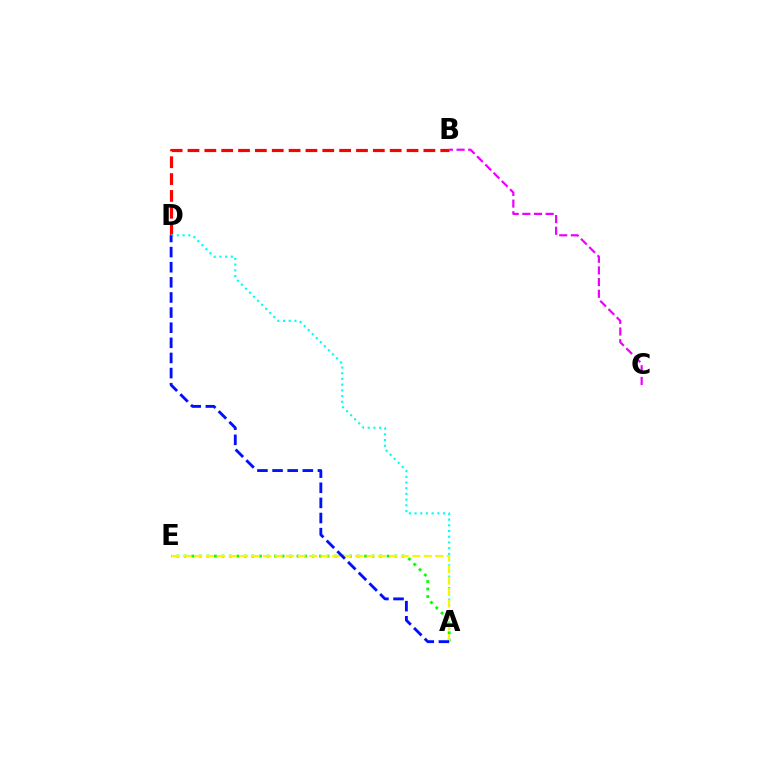{('B', 'D'): [{'color': '#ff0000', 'line_style': 'dashed', 'thickness': 2.29}], ('A', 'D'): [{'color': '#00fff6', 'line_style': 'dotted', 'thickness': 1.55}, {'color': '#0010ff', 'line_style': 'dashed', 'thickness': 2.05}], ('B', 'C'): [{'color': '#ee00ff', 'line_style': 'dashed', 'thickness': 1.58}], ('A', 'E'): [{'color': '#08ff00', 'line_style': 'dotted', 'thickness': 2.04}, {'color': '#fcf500', 'line_style': 'dashed', 'thickness': 1.56}]}